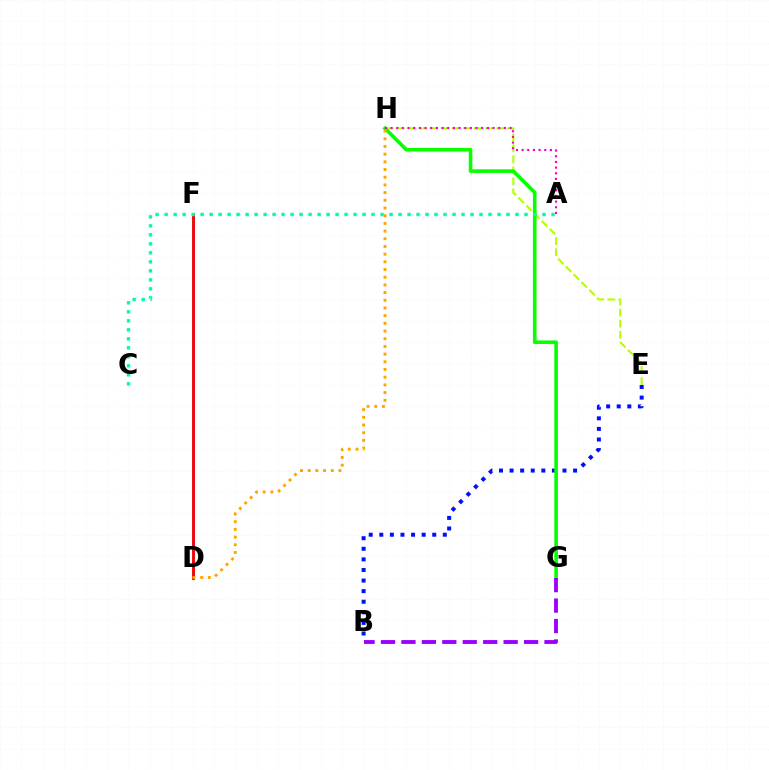{('D', 'F'): [{'color': '#00b5ff', 'line_style': 'solid', 'thickness': 1.82}, {'color': '#ff0000', 'line_style': 'solid', 'thickness': 2.03}], ('B', 'E'): [{'color': '#0010ff', 'line_style': 'dotted', 'thickness': 2.88}], ('E', 'H'): [{'color': '#b3ff00', 'line_style': 'dashed', 'thickness': 1.5}], ('G', 'H'): [{'color': '#08ff00', 'line_style': 'solid', 'thickness': 2.6}], ('A', 'H'): [{'color': '#ff00bd', 'line_style': 'dotted', 'thickness': 1.54}], ('A', 'C'): [{'color': '#00ff9d', 'line_style': 'dotted', 'thickness': 2.44}], ('D', 'H'): [{'color': '#ffa500', 'line_style': 'dotted', 'thickness': 2.09}], ('B', 'G'): [{'color': '#9b00ff', 'line_style': 'dashed', 'thickness': 2.78}]}